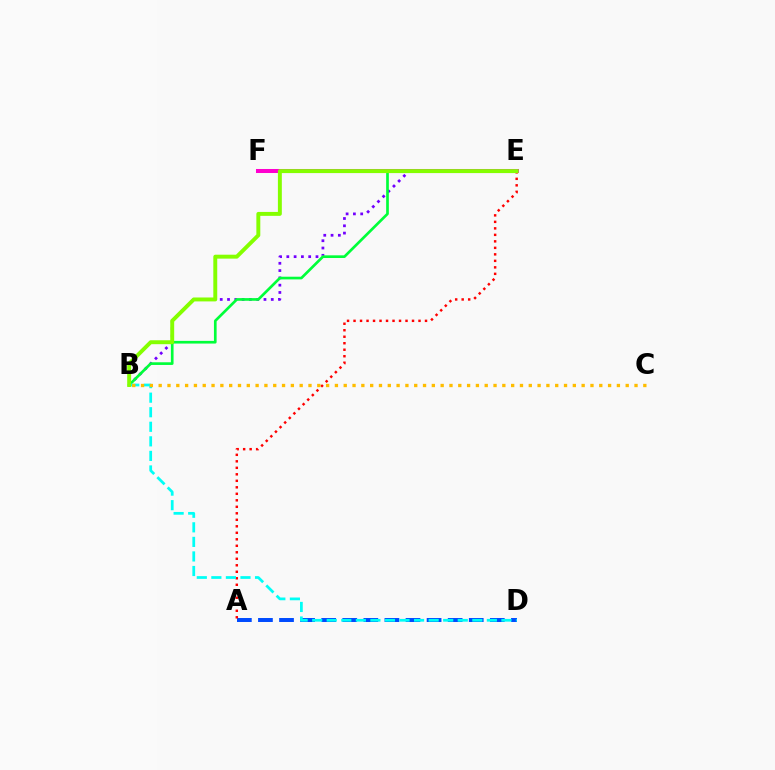{('A', 'D'): [{'color': '#004bff', 'line_style': 'dashed', 'thickness': 2.86}], ('B', 'E'): [{'color': '#7200ff', 'line_style': 'dotted', 'thickness': 1.98}, {'color': '#00ff39', 'line_style': 'solid', 'thickness': 1.93}, {'color': '#84ff00', 'line_style': 'solid', 'thickness': 2.82}], ('A', 'E'): [{'color': '#ff0000', 'line_style': 'dotted', 'thickness': 1.77}], ('B', 'D'): [{'color': '#00fff6', 'line_style': 'dashed', 'thickness': 1.98}], ('E', 'F'): [{'color': '#ff00cf', 'line_style': 'solid', 'thickness': 2.9}], ('B', 'C'): [{'color': '#ffbd00', 'line_style': 'dotted', 'thickness': 2.39}]}